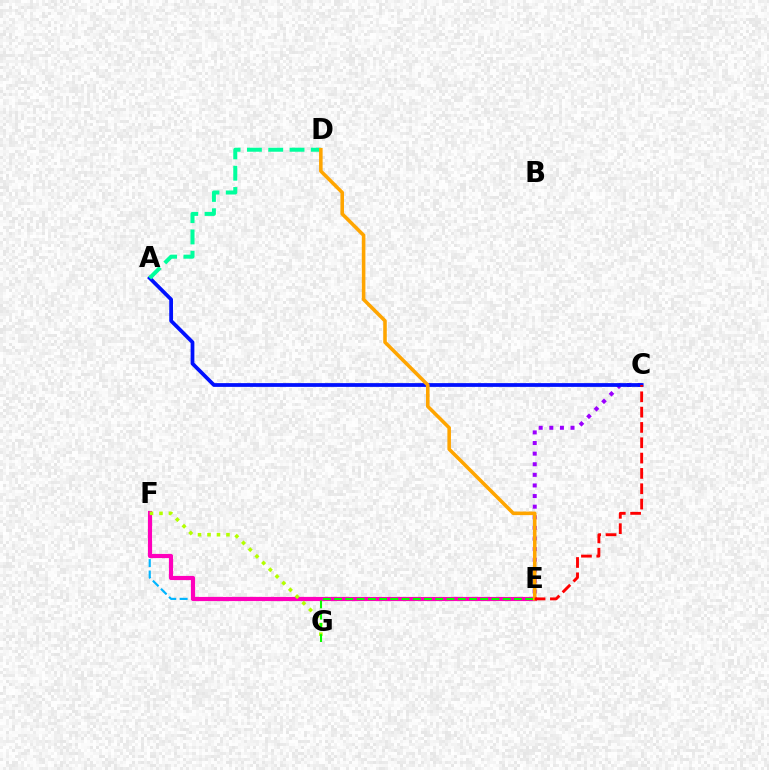{('E', 'F'): [{'color': '#00b5ff', 'line_style': 'dashed', 'thickness': 1.55}, {'color': '#ff00bd', 'line_style': 'solid', 'thickness': 3.0}], ('C', 'E'): [{'color': '#9b00ff', 'line_style': 'dotted', 'thickness': 2.88}, {'color': '#ff0000', 'line_style': 'dashed', 'thickness': 2.08}], ('F', 'G'): [{'color': '#b3ff00', 'line_style': 'dotted', 'thickness': 2.58}], ('A', 'C'): [{'color': '#0010ff', 'line_style': 'solid', 'thickness': 2.7}], ('E', 'G'): [{'color': '#08ff00', 'line_style': 'dashed', 'thickness': 1.53}], ('A', 'D'): [{'color': '#00ff9d', 'line_style': 'dashed', 'thickness': 2.89}], ('D', 'E'): [{'color': '#ffa500', 'line_style': 'solid', 'thickness': 2.57}]}